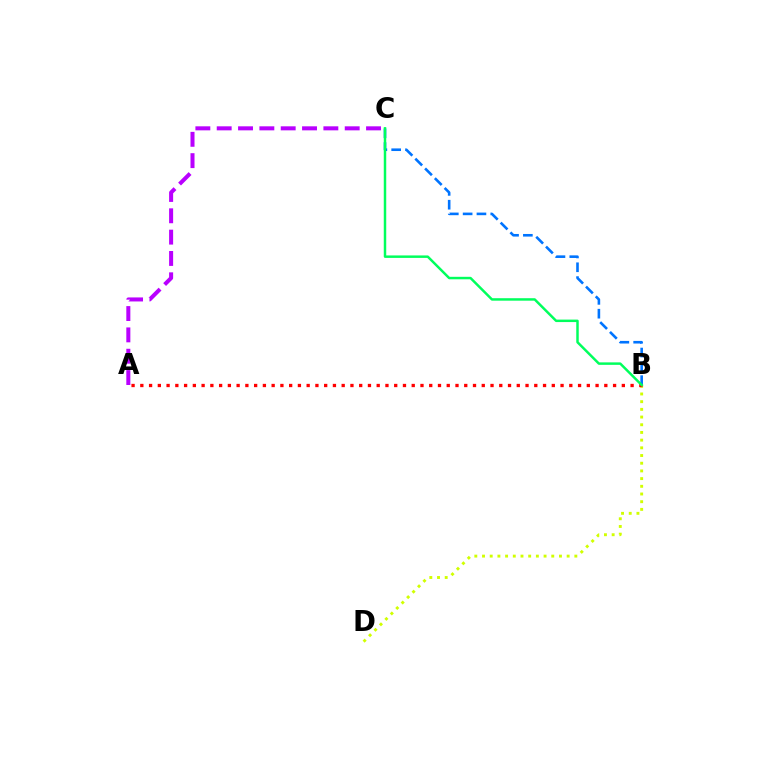{('B', 'D'): [{'color': '#d1ff00', 'line_style': 'dotted', 'thickness': 2.09}], ('A', 'C'): [{'color': '#b900ff', 'line_style': 'dashed', 'thickness': 2.9}], ('A', 'B'): [{'color': '#ff0000', 'line_style': 'dotted', 'thickness': 2.38}], ('B', 'C'): [{'color': '#0074ff', 'line_style': 'dashed', 'thickness': 1.88}, {'color': '#00ff5c', 'line_style': 'solid', 'thickness': 1.78}]}